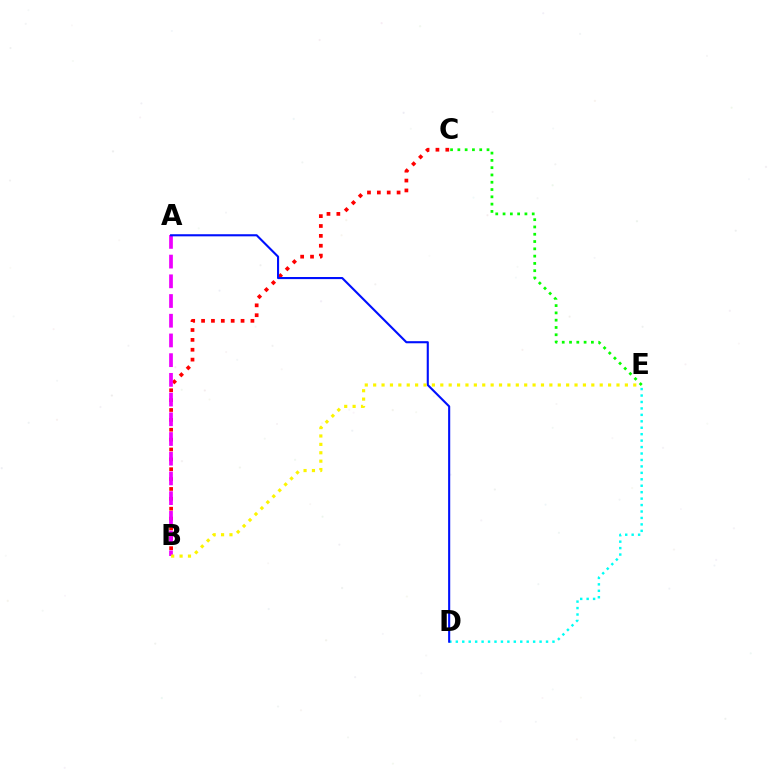{('B', 'C'): [{'color': '#ff0000', 'line_style': 'dotted', 'thickness': 2.68}], ('D', 'E'): [{'color': '#00fff6', 'line_style': 'dotted', 'thickness': 1.75}], ('A', 'B'): [{'color': '#ee00ff', 'line_style': 'dashed', 'thickness': 2.68}], ('A', 'D'): [{'color': '#0010ff', 'line_style': 'solid', 'thickness': 1.52}], ('B', 'E'): [{'color': '#fcf500', 'line_style': 'dotted', 'thickness': 2.28}], ('C', 'E'): [{'color': '#08ff00', 'line_style': 'dotted', 'thickness': 1.98}]}